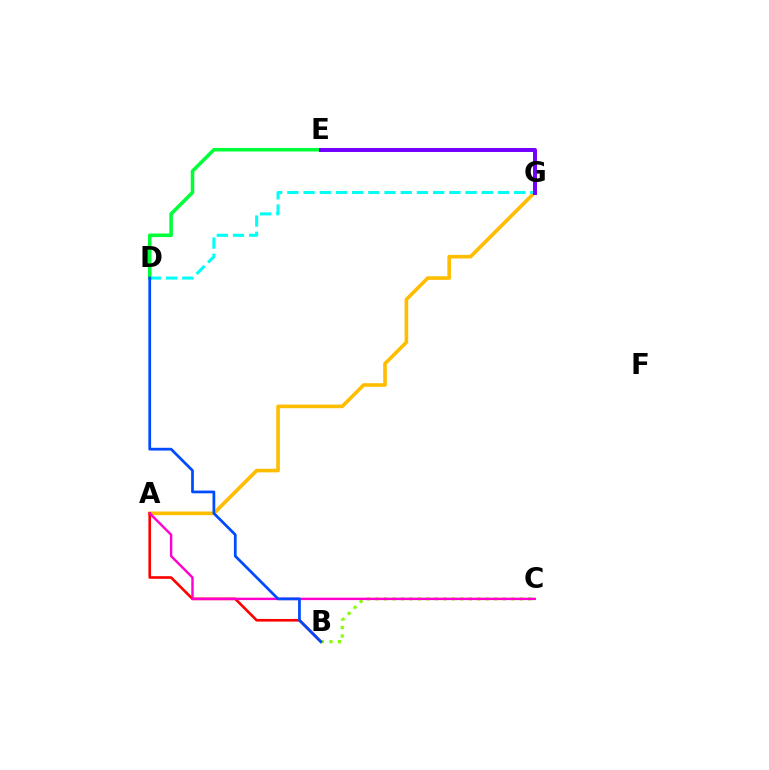{('A', 'G'): [{'color': '#ffbd00', 'line_style': 'solid', 'thickness': 2.61}], ('A', 'B'): [{'color': '#ff0000', 'line_style': 'solid', 'thickness': 1.89}], ('B', 'C'): [{'color': '#84ff00', 'line_style': 'dotted', 'thickness': 2.3}], ('A', 'C'): [{'color': '#ff00cf', 'line_style': 'solid', 'thickness': 1.74}], ('D', 'G'): [{'color': '#00fff6', 'line_style': 'dashed', 'thickness': 2.2}], ('D', 'E'): [{'color': '#00ff39', 'line_style': 'solid', 'thickness': 2.56}], ('B', 'D'): [{'color': '#004bff', 'line_style': 'solid', 'thickness': 1.98}], ('E', 'G'): [{'color': '#7200ff', 'line_style': 'solid', 'thickness': 2.85}]}